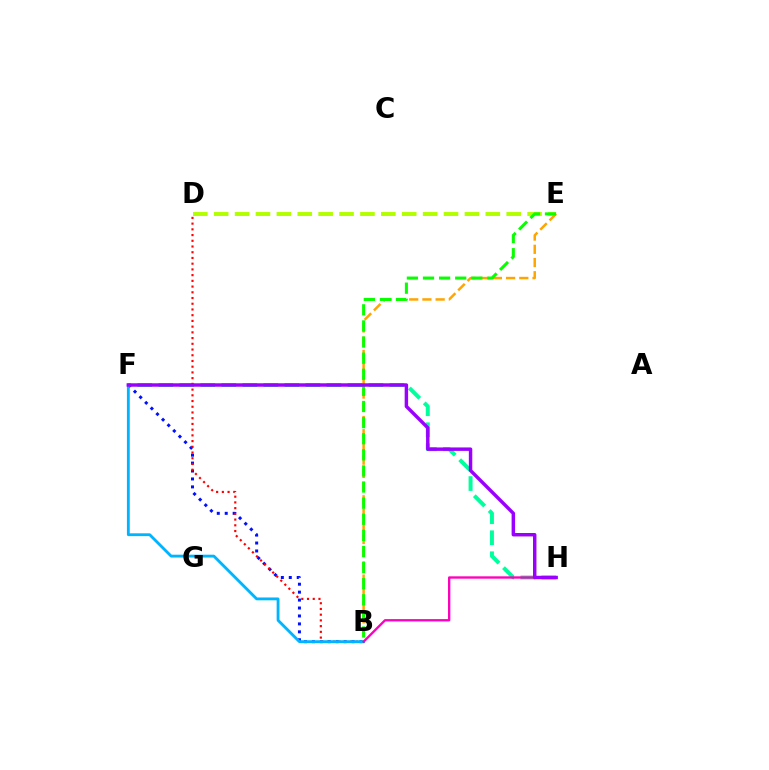{('F', 'H'): [{'color': '#00ff9d', 'line_style': 'dashed', 'thickness': 2.85}, {'color': '#9b00ff', 'line_style': 'solid', 'thickness': 2.48}], ('D', 'E'): [{'color': '#b3ff00', 'line_style': 'dashed', 'thickness': 2.84}], ('B', 'F'): [{'color': '#0010ff', 'line_style': 'dotted', 'thickness': 2.16}, {'color': '#00b5ff', 'line_style': 'solid', 'thickness': 2.04}], ('B', 'D'): [{'color': '#ff0000', 'line_style': 'dotted', 'thickness': 1.55}], ('B', 'E'): [{'color': '#ffa500', 'line_style': 'dashed', 'thickness': 1.8}, {'color': '#08ff00', 'line_style': 'dashed', 'thickness': 2.19}], ('B', 'H'): [{'color': '#ff00bd', 'line_style': 'solid', 'thickness': 1.69}]}